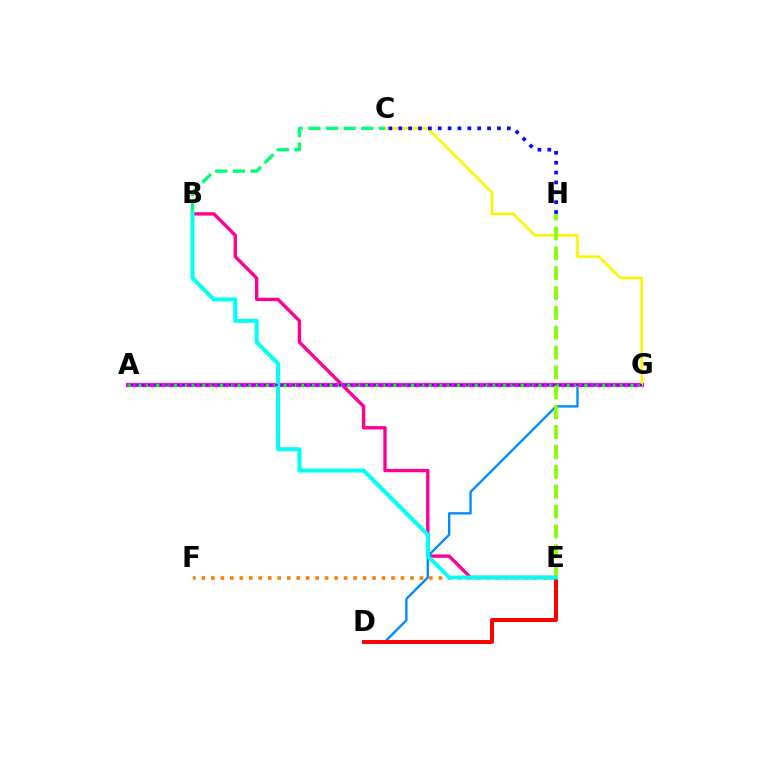{('B', 'E'): [{'color': '#ff0094', 'line_style': 'solid', 'thickness': 2.42}, {'color': '#00fff6', 'line_style': 'solid', 'thickness': 2.87}], ('D', 'G'): [{'color': '#008cff', 'line_style': 'solid', 'thickness': 1.71}], ('A', 'G'): [{'color': '#ee00ff', 'line_style': 'solid', 'thickness': 2.99}, {'color': '#08ff00', 'line_style': 'dotted', 'thickness': 2.48}, {'color': '#7200ff', 'line_style': 'dotted', 'thickness': 1.57}], ('C', 'G'): [{'color': '#fcf500', 'line_style': 'solid', 'thickness': 1.87}], ('E', 'F'): [{'color': '#ff7c00', 'line_style': 'dotted', 'thickness': 2.58}], ('E', 'H'): [{'color': '#84ff00', 'line_style': 'dashed', 'thickness': 2.7}], ('D', 'E'): [{'color': '#ff0000', 'line_style': 'solid', 'thickness': 2.86}], ('B', 'C'): [{'color': '#00ff74', 'line_style': 'dashed', 'thickness': 2.39}], ('C', 'H'): [{'color': '#0010ff', 'line_style': 'dotted', 'thickness': 2.68}]}